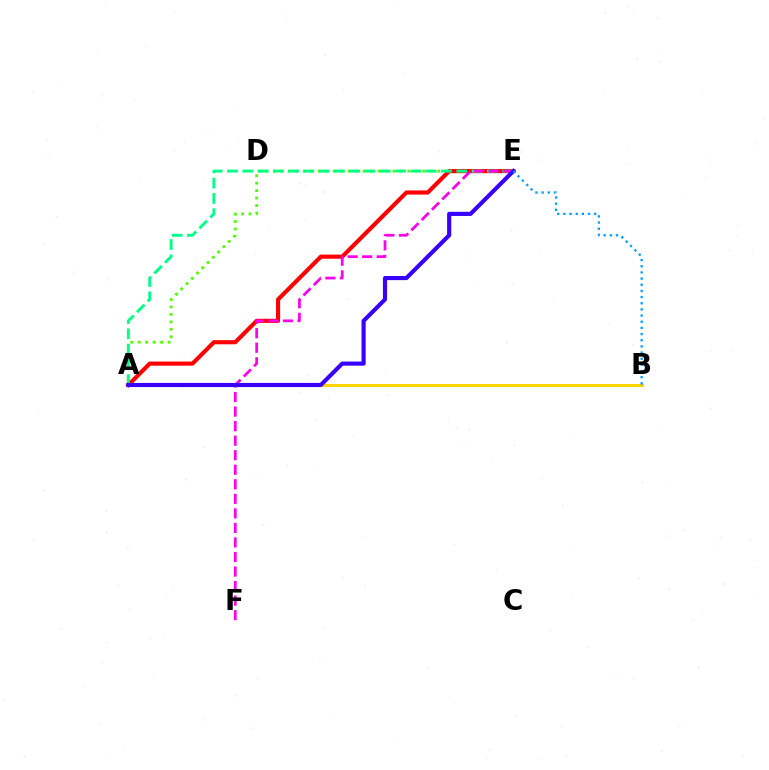{('A', 'B'): [{'color': '#ffd500', 'line_style': 'solid', 'thickness': 2.12}], ('A', 'E'): [{'color': '#4fff00', 'line_style': 'dotted', 'thickness': 2.03}, {'color': '#ff0000', 'line_style': 'solid', 'thickness': 2.97}, {'color': '#00ff86', 'line_style': 'dashed', 'thickness': 2.08}, {'color': '#3700ff', 'line_style': 'solid', 'thickness': 2.98}], ('E', 'F'): [{'color': '#ff00ed', 'line_style': 'dashed', 'thickness': 1.98}], ('B', 'E'): [{'color': '#009eff', 'line_style': 'dotted', 'thickness': 1.67}]}